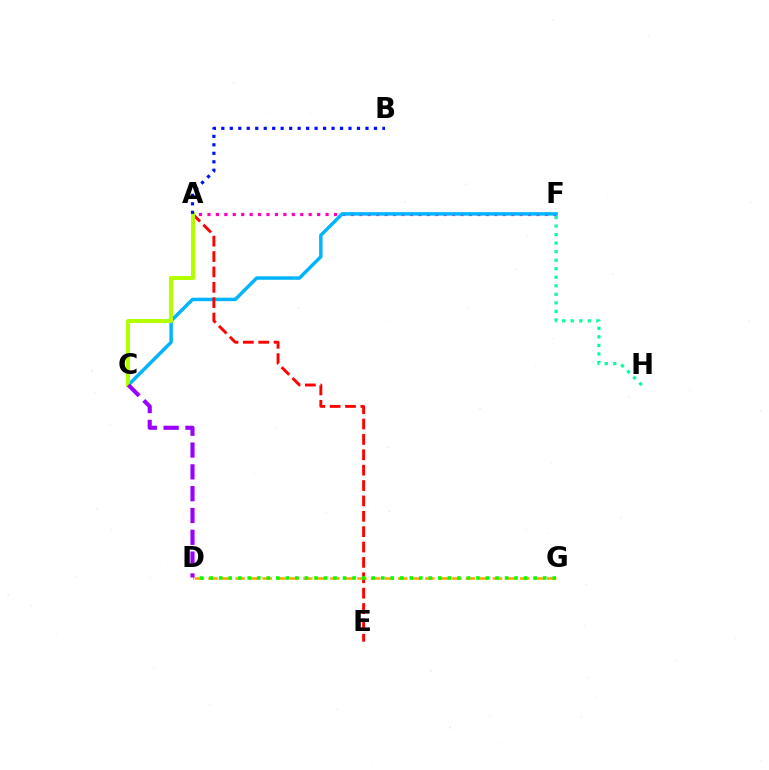{('F', 'H'): [{'color': '#00ff9d', 'line_style': 'dotted', 'thickness': 2.32}], ('D', 'G'): [{'color': '#ffa500', 'line_style': 'dashed', 'thickness': 1.84}, {'color': '#08ff00', 'line_style': 'dotted', 'thickness': 2.59}], ('A', 'F'): [{'color': '#ff00bd', 'line_style': 'dotted', 'thickness': 2.29}], ('C', 'F'): [{'color': '#00b5ff', 'line_style': 'solid', 'thickness': 2.49}], ('A', 'E'): [{'color': '#ff0000', 'line_style': 'dashed', 'thickness': 2.09}], ('A', 'C'): [{'color': '#b3ff00', 'line_style': 'solid', 'thickness': 2.93}], ('C', 'D'): [{'color': '#9b00ff', 'line_style': 'dashed', 'thickness': 2.96}], ('A', 'B'): [{'color': '#0010ff', 'line_style': 'dotted', 'thickness': 2.3}]}